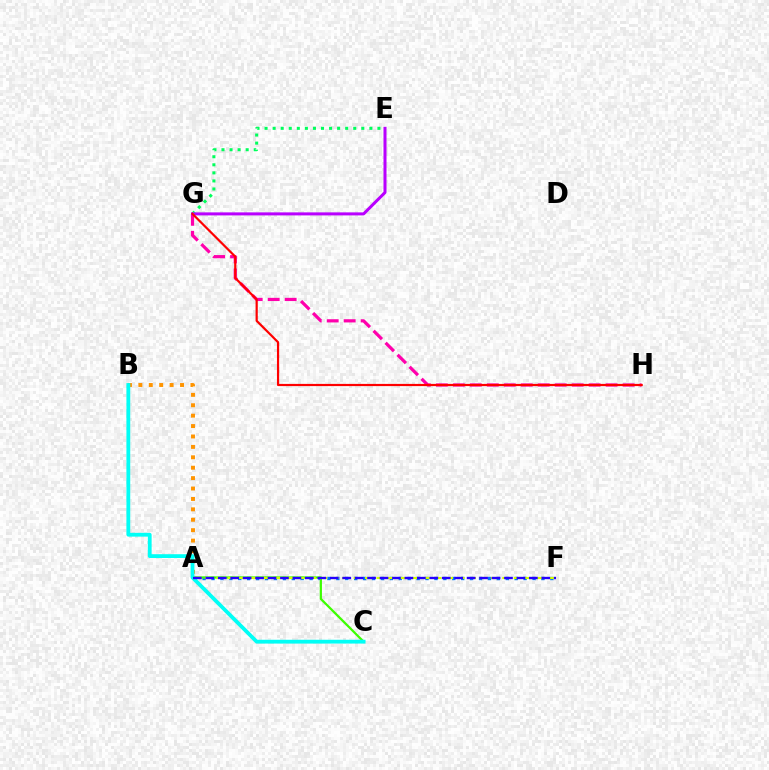{('E', 'G'): [{'color': '#00ff5c', 'line_style': 'dotted', 'thickness': 2.19}, {'color': '#b900ff', 'line_style': 'solid', 'thickness': 2.17}], ('G', 'H'): [{'color': '#ff00ac', 'line_style': 'dashed', 'thickness': 2.31}, {'color': '#ff0000', 'line_style': 'solid', 'thickness': 1.58}], ('A', 'B'): [{'color': '#ff9400', 'line_style': 'dotted', 'thickness': 2.83}], ('A', 'F'): [{'color': '#0074ff', 'line_style': 'dotted', 'thickness': 2.42}, {'color': '#d1ff00', 'line_style': 'dashed', 'thickness': 1.55}, {'color': '#2500ff', 'line_style': 'dashed', 'thickness': 1.69}], ('A', 'C'): [{'color': '#3dff00', 'line_style': 'solid', 'thickness': 1.6}], ('B', 'C'): [{'color': '#00fff6', 'line_style': 'solid', 'thickness': 2.74}]}